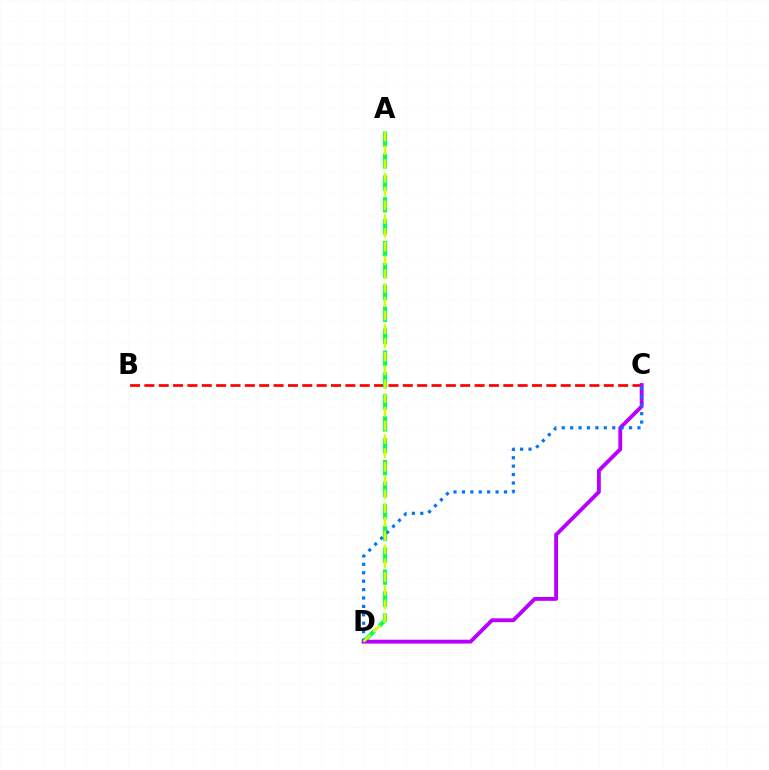{('B', 'C'): [{'color': '#ff0000', 'line_style': 'dashed', 'thickness': 1.95}], ('A', 'D'): [{'color': '#00ff5c', 'line_style': 'dashed', 'thickness': 2.98}, {'color': '#d1ff00', 'line_style': 'dashed', 'thickness': 1.87}], ('C', 'D'): [{'color': '#b900ff', 'line_style': 'solid', 'thickness': 2.78}, {'color': '#0074ff', 'line_style': 'dotted', 'thickness': 2.29}]}